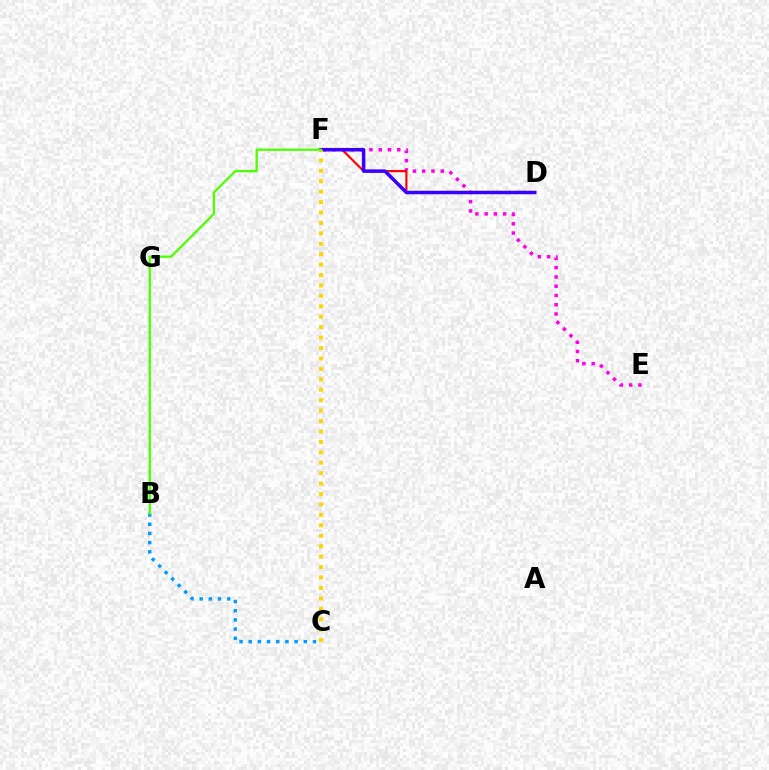{('B', 'G'): [{'color': '#00ff86', 'line_style': 'dotted', 'thickness': 1.59}], ('B', 'C'): [{'color': '#009eff', 'line_style': 'dotted', 'thickness': 2.5}], ('E', 'F'): [{'color': '#ff00ed', 'line_style': 'dotted', 'thickness': 2.52}], ('D', 'F'): [{'color': '#ff0000', 'line_style': 'solid', 'thickness': 1.55}, {'color': '#3700ff', 'line_style': 'solid', 'thickness': 2.52}], ('C', 'F'): [{'color': '#ffd500', 'line_style': 'dotted', 'thickness': 2.83}], ('B', 'F'): [{'color': '#4fff00', 'line_style': 'solid', 'thickness': 1.65}]}